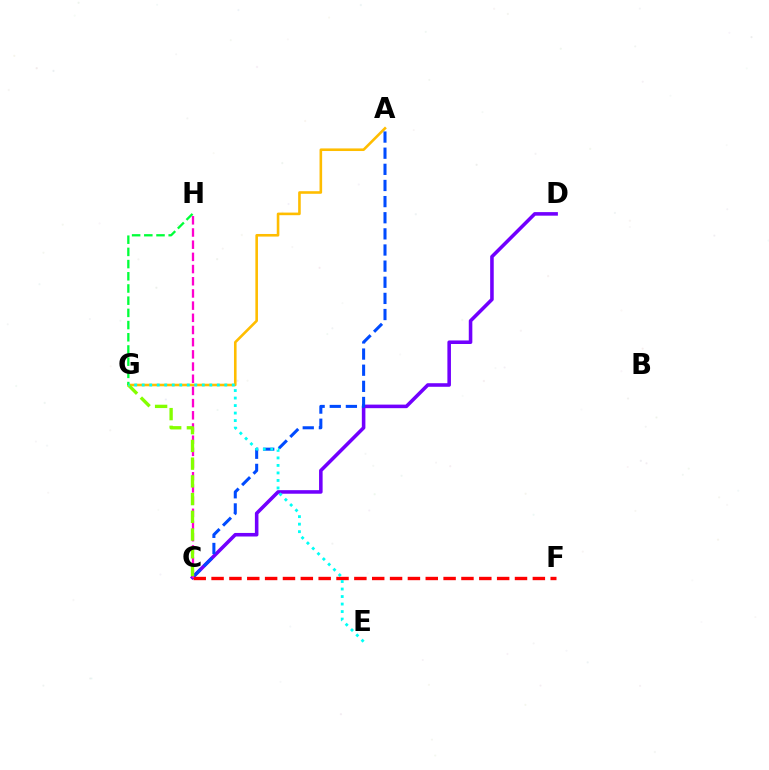{('C', 'D'): [{'color': '#7200ff', 'line_style': 'solid', 'thickness': 2.56}], ('A', 'G'): [{'color': '#ffbd00', 'line_style': 'solid', 'thickness': 1.87}], ('A', 'C'): [{'color': '#004bff', 'line_style': 'dashed', 'thickness': 2.19}], ('G', 'H'): [{'color': '#00ff39', 'line_style': 'dashed', 'thickness': 1.66}], ('C', 'F'): [{'color': '#ff0000', 'line_style': 'dashed', 'thickness': 2.42}], ('C', 'H'): [{'color': '#ff00cf', 'line_style': 'dashed', 'thickness': 1.66}], ('C', 'G'): [{'color': '#84ff00', 'line_style': 'dashed', 'thickness': 2.41}], ('E', 'G'): [{'color': '#00fff6', 'line_style': 'dotted', 'thickness': 2.04}]}